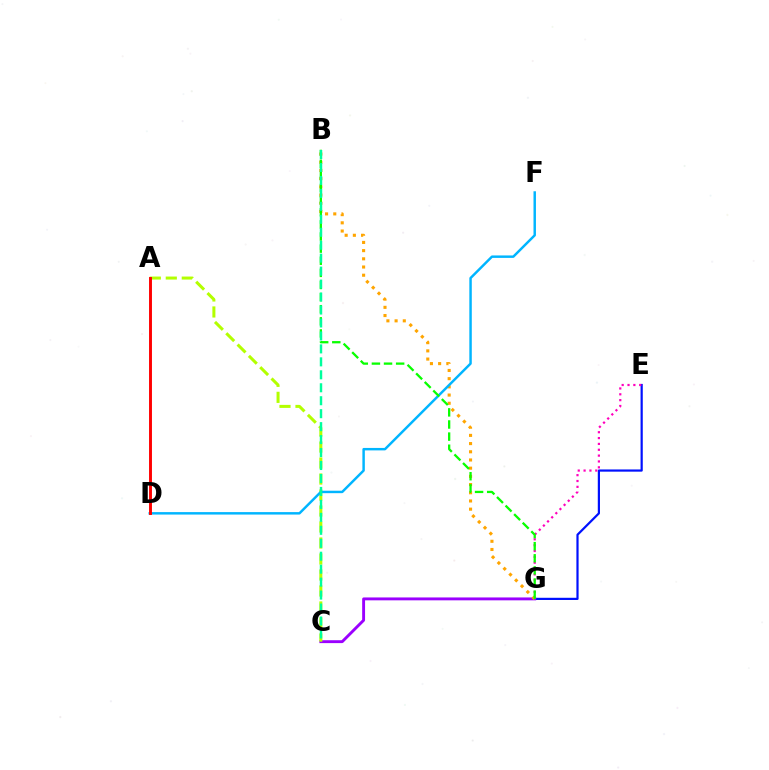{('E', 'G'): [{'color': '#0010ff', 'line_style': 'solid', 'thickness': 1.59}, {'color': '#ff00bd', 'line_style': 'dotted', 'thickness': 1.59}], ('C', 'G'): [{'color': '#9b00ff', 'line_style': 'solid', 'thickness': 2.08}], ('A', 'C'): [{'color': '#b3ff00', 'line_style': 'dashed', 'thickness': 2.17}], ('B', 'G'): [{'color': '#ffa500', 'line_style': 'dotted', 'thickness': 2.23}, {'color': '#08ff00', 'line_style': 'dashed', 'thickness': 1.65}], ('D', 'F'): [{'color': '#00b5ff', 'line_style': 'solid', 'thickness': 1.77}], ('A', 'D'): [{'color': '#ff0000', 'line_style': 'solid', 'thickness': 2.1}], ('B', 'C'): [{'color': '#00ff9d', 'line_style': 'dashed', 'thickness': 1.76}]}